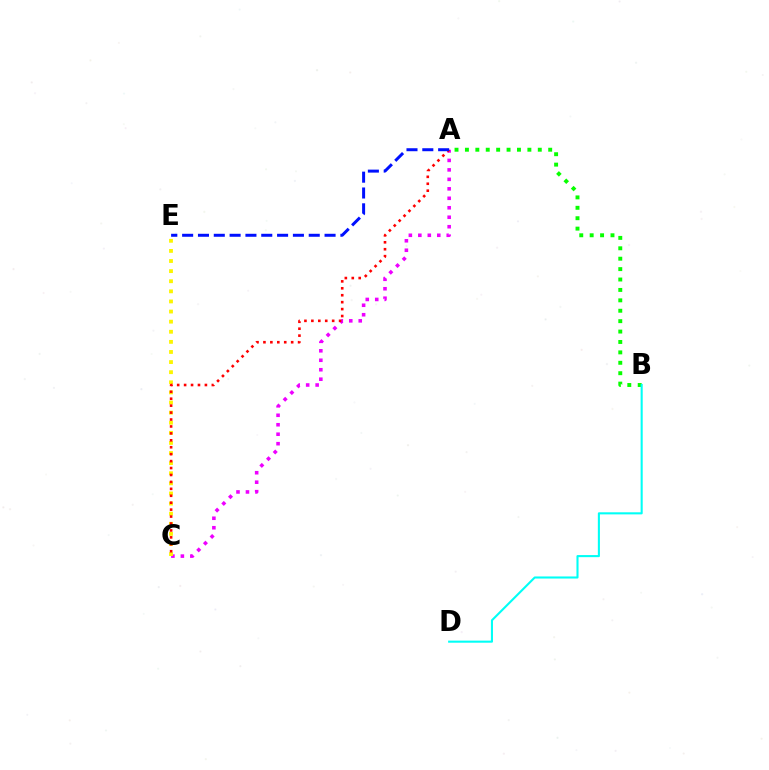{('A', 'C'): [{'color': '#ee00ff', 'line_style': 'dotted', 'thickness': 2.57}, {'color': '#ff0000', 'line_style': 'dotted', 'thickness': 1.88}], ('A', 'B'): [{'color': '#08ff00', 'line_style': 'dotted', 'thickness': 2.83}], ('B', 'D'): [{'color': '#00fff6', 'line_style': 'solid', 'thickness': 1.51}], ('C', 'E'): [{'color': '#fcf500', 'line_style': 'dotted', 'thickness': 2.75}], ('A', 'E'): [{'color': '#0010ff', 'line_style': 'dashed', 'thickness': 2.15}]}